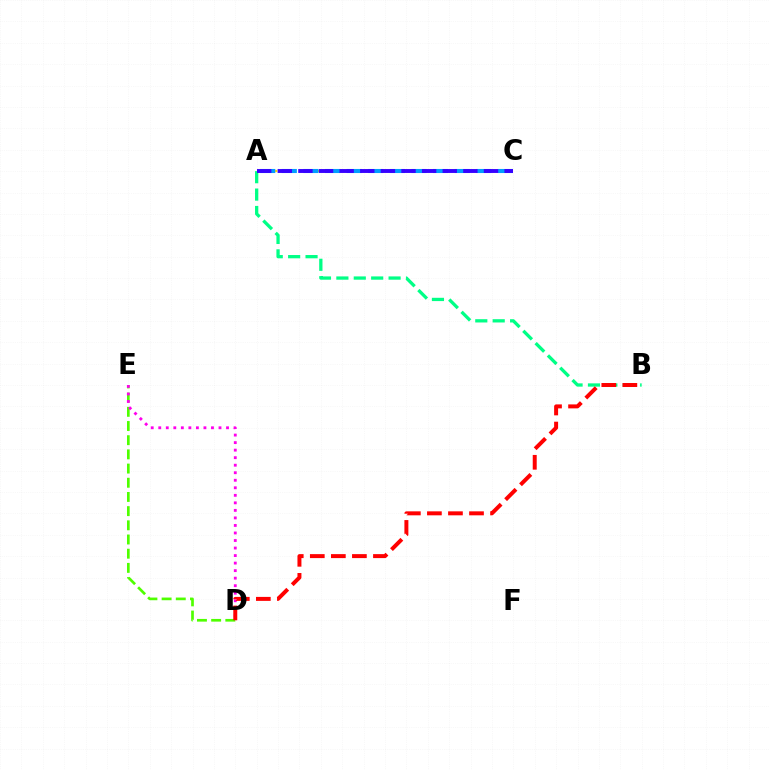{('A', 'B'): [{'color': '#00ff86', 'line_style': 'dashed', 'thickness': 2.36}], ('A', 'C'): [{'color': '#ffd500', 'line_style': 'dotted', 'thickness': 1.64}, {'color': '#009eff', 'line_style': 'dashed', 'thickness': 2.94}, {'color': '#3700ff', 'line_style': 'dashed', 'thickness': 2.8}], ('D', 'E'): [{'color': '#4fff00', 'line_style': 'dashed', 'thickness': 1.93}, {'color': '#ff00ed', 'line_style': 'dotted', 'thickness': 2.05}], ('B', 'D'): [{'color': '#ff0000', 'line_style': 'dashed', 'thickness': 2.86}]}